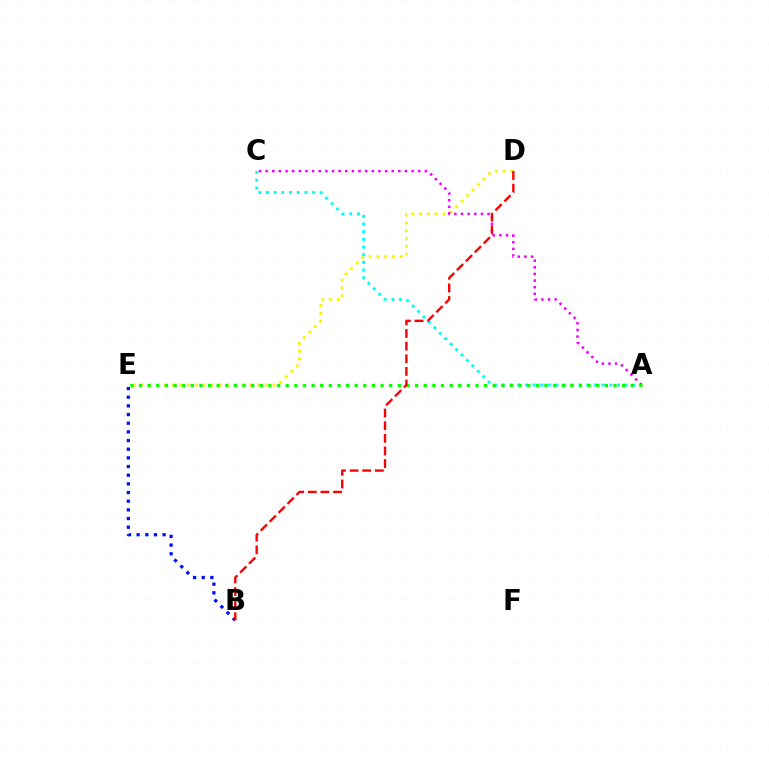{('D', 'E'): [{'color': '#fcf500', 'line_style': 'dotted', 'thickness': 2.11}], ('A', 'C'): [{'color': '#00fff6', 'line_style': 'dotted', 'thickness': 2.09}, {'color': '#ee00ff', 'line_style': 'dotted', 'thickness': 1.8}], ('B', 'E'): [{'color': '#0010ff', 'line_style': 'dotted', 'thickness': 2.35}], ('A', 'E'): [{'color': '#08ff00', 'line_style': 'dotted', 'thickness': 2.34}], ('B', 'D'): [{'color': '#ff0000', 'line_style': 'dashed', 'thickness': 1.72}]}